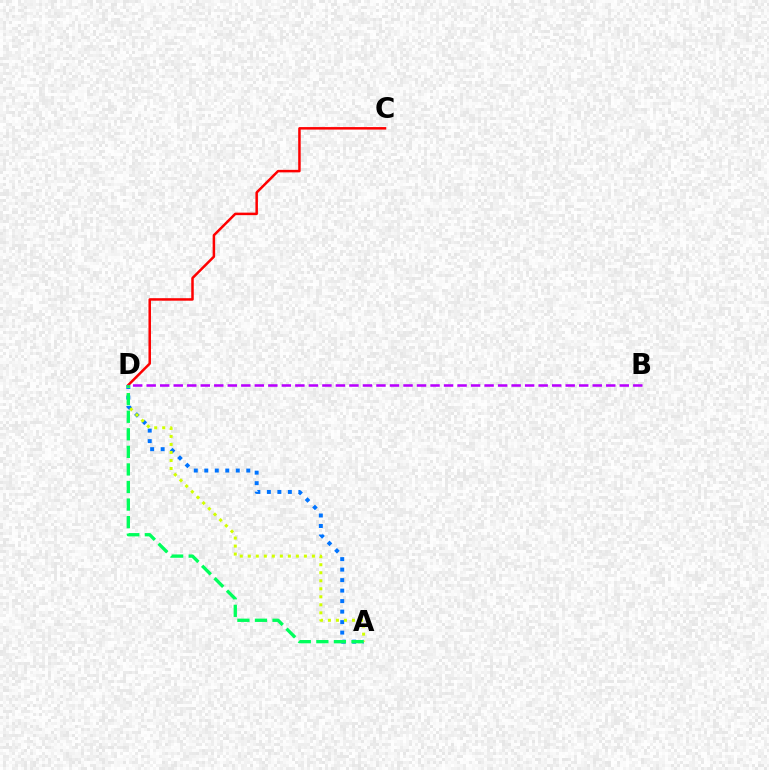{('A', 'D'): [{'color': '#0074ff', 'line_style': 'dotted', 'thickness': 2.85}, {'color': '#d1ff00', 'line_style': 'dotted', 'thickness': 2.18}, {'color': '#00ff5c', 'line_style': 'dashed', 'thickness': 2.39}], ('C', 'D'): [{'color': '#ff0000', 'line_style': 'solid', 'thickness': 1.81}], ('B', 'D'): [{'color': '#b900ff', 'line_style': 'dashed', 'thickness': 1.84}]}